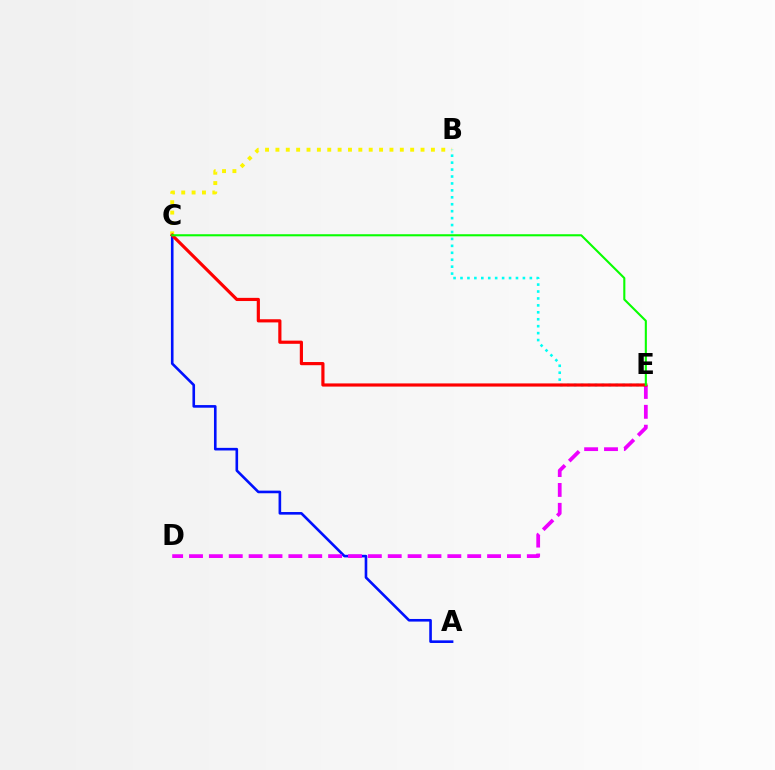{('B', 'C'): [{'color': '#fcf500', 'line_style': 'dotted', 'thickness': 2.82}], ('B', 'E'): [{'color': '#00fff6', 'line_style': 'dotted', 'thickness': 1.88}], ('A', 'C'): [{'color': '#0010ff', 'line_style': 'solid', 'thickness': 1.88}], ('D', 'E'): [{'color': '#ee00ff', 'line_style': 'dashed', 'thickness': 2.7}], ('C', 'E'): [{'color': '#ff0000', 'line_style': 'solid', 'thickness': 2.28}, {'color': '#08ff00', 'line_style': 'solid', 'thickness': 1.51}]}